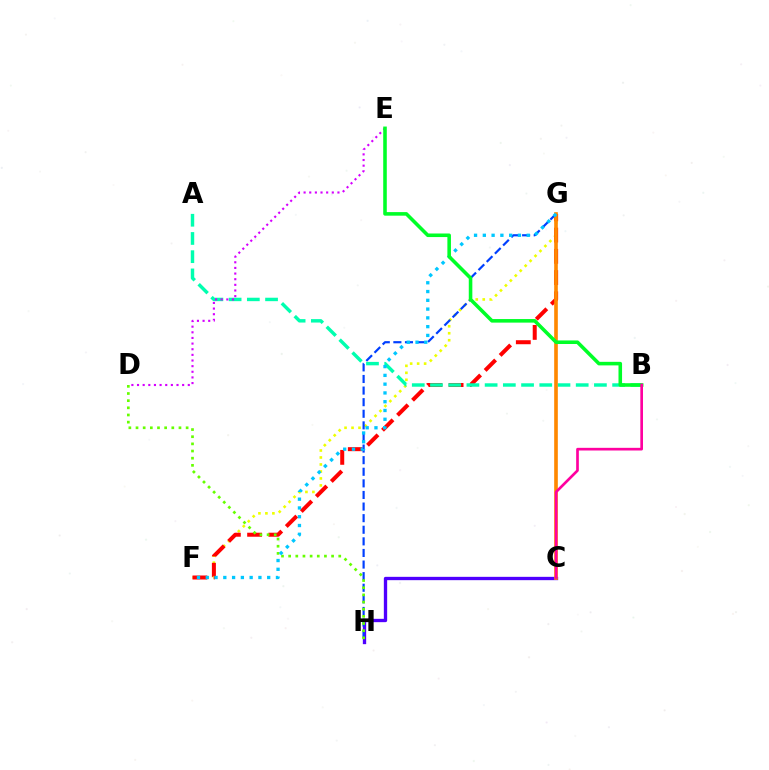{('F', 'G'): [{'color': '#eeff00', 'line_style': 'dotted', 'thickness': 1.9}, {'color': '#ff0000', 'line_style': 'dashed', 'thickness': 2.88}, {'color': '#00c7ff', 'line_style': 'dotted', 'thickness': 2.38}], ('C', 'H'): [{'color': '#4f00ff', 'line_style': 'solid', 'thickness': 2.39}], ('G', 'H'): [{'color': '#003fff', 'line_style': 'dashed', 'thickness': 1.58}], ('A', 'B'): [{'color': '#00ffaf', 'line_style': 'dashed', 'thickness': 2.47}], ('D', 'E'): [{'color': '#d600ff', 'line_style': 'dotted', 'thickness': 1.53}], ('C', 'G'): [{'color': '#ff8800', 'line_style': 'solid', 'thickness': 2.62}], ('D', 'H'): [{'color': '#66ff00', 'line_style': 'dotted', 'thickness': 1.94}], ('B', 'E'): [{'color': '#00ff27', 'line_style': 'solid', 'thickness': 2.57}], ('B', 'C'): [{'color': '#ff00a0', 'line_style': 'solid', 'thickness': 1.92}]}